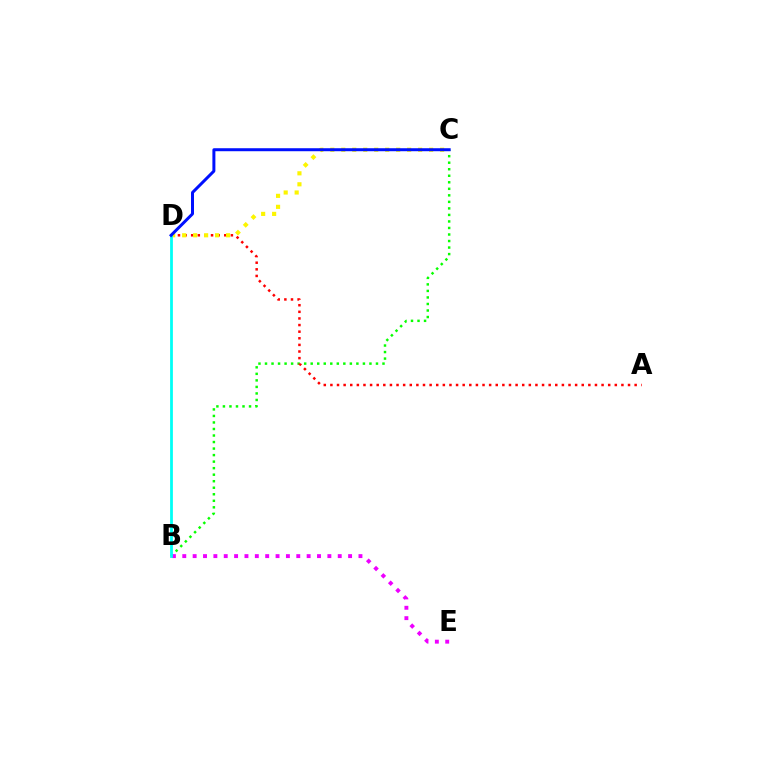{('B', 'C'): [{'color': '#08ff00', 'line_style': 'dotted', 'thickness': 1.77}], ('B', 'E'): [{'color': '#ee00ff', 'line_style': 'dotted', 'thickness': 2.82}], ('A', 'D'): [{'color': '#ff0000', 'line_style': 'dotted', 'thickness': 1.8}], ('C', 'D'): [{'color': '#fcf500', 'line_style': 'dotted', 'thickness': 2.98}, {'color': '#0010ff', 'line_style': 'solid', 'thickness': 2.15}], ('B', 'D'): [{'color': '#00fff6', 'line_style': 'solid', 'thickness': 2.0}]}